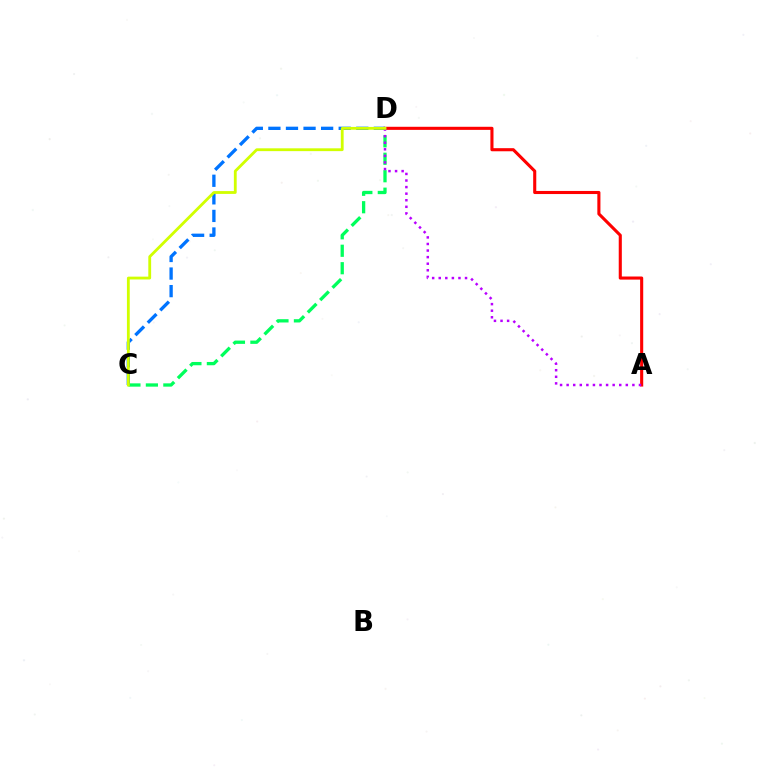{('C', 'D'): [{'color': '#0074ff', 'line_style': 'dashed', 'thickness': 2.39}, {'color': '#00ff5c', 'line_style': 'dashed', 'thickness': 2.37}, {'color': '#d1ff00', 'line_style': 'solid', 'thickness': 2.03}], ('A', 'D'): [{'color': '#ff0000', 'line_style': 'solid', 'thickness': 2.23}, {'color': '#b900ff', 'line_style': 'dotted', 'thickness': 1.79}]}